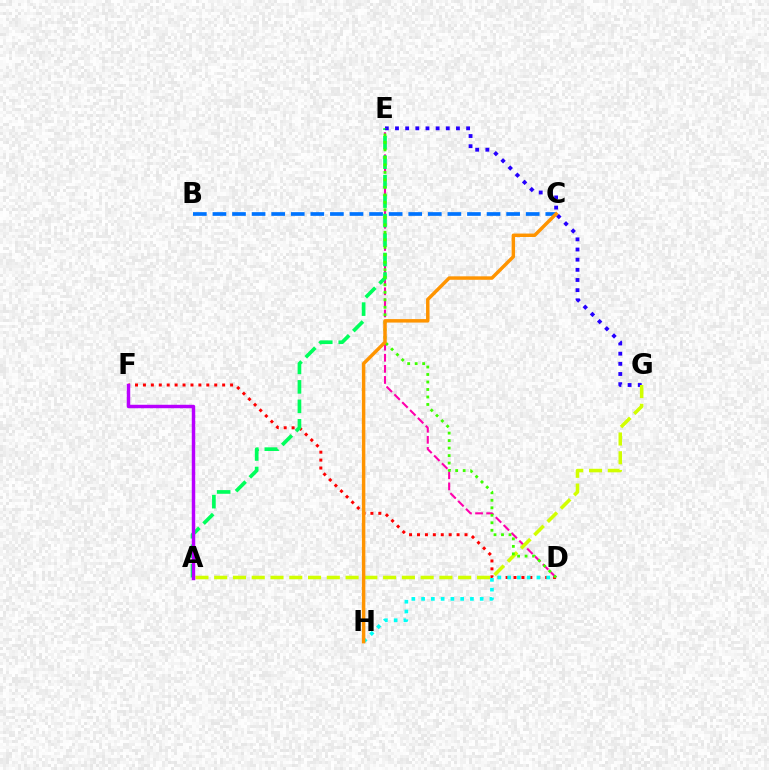{('D', 'F'): [{'color': '#ff0000', 'line_style': 'dotted', 'thickness': 2.15}], ('D', 'E'): [{'color': '#ff00ac', 'line_style': 'dashed', 'thickness': 1.51}, {'color': '#3dff00', 'line_style': 'dotted', 'thickness': 2.04}], ('A', 'E'): [{'color': '#00ff5c', 'line_style': 'dashed', 'thickness': 2.65}], ('E', 'G'): [{'color': '#2500ff', 'line_style': 'dotted', 'thickness': 2.76}], ('A', 'G'): [{'color': '#d1ff00', 'line_style': 'dashed', 'thickness': 2.55}], ('A', 'F'): [{'color': '#b900ff', 'line_style': 'solid', 'thickness': 2.48}], ('D', 'H'): [{'color': '#00fff6', 'line_style': 'dotted', 'thickness': 2.65}], ('B', 'C'): [{'color': '#0074ff', 'line_style': 'dashed', 'thickness': 2.66}], ('C', 'H'): [{'color': '#ff9400', 'line_style': 'solid', 'thickness': 2.49}]}